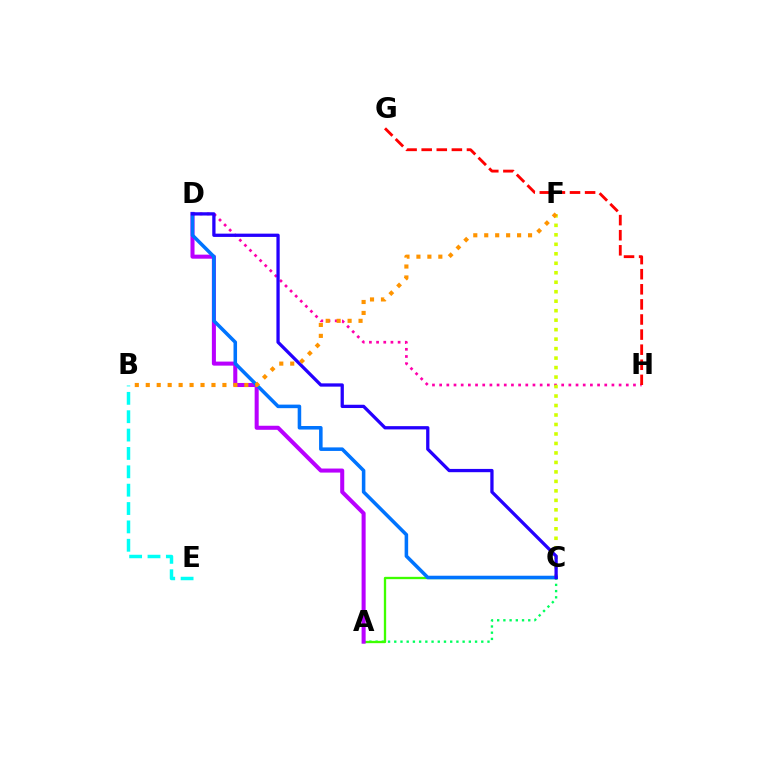{('B', 'E'): [{'color': '#00fff6', 'line_style': 'dashed', 'thickness': 2.49}], ('A', 'C'): [{'color': '#00ff5c', 'line_style': 'dotted', 'thickness': 1.69}, {'color': '#3dff00', 'line_style': 'solid', 'thickness': 1.67}], ('A', 'D'): [{'color': '#b900ff', 'line_style': 'solid', 'thickness': 2.91}], ('D', 'H'): [{'color': '#ff00ac', 'line_style': 'dotted', 'thickness': 1.95}], ('C', 'F'): [{'color': '#d1ff00', 'line_style': 'dotted', 'thickness': 2.58}], ('C', 'D'): [{'color': '#0074ff', 'line_style': 'solid', 'thickness': 2.55}, {'color': '#2500ff', 'line_style': 'solid', 'thickness': 2.36}], ('G', 'H'): [{'color': '#ff0000', 'line_style': 'dashed', 'thickness': 2.05}], ('B', 'F'): [{'color': '#ff9400', 'line_style': 'dotted', 'thickness': 2.98}]}